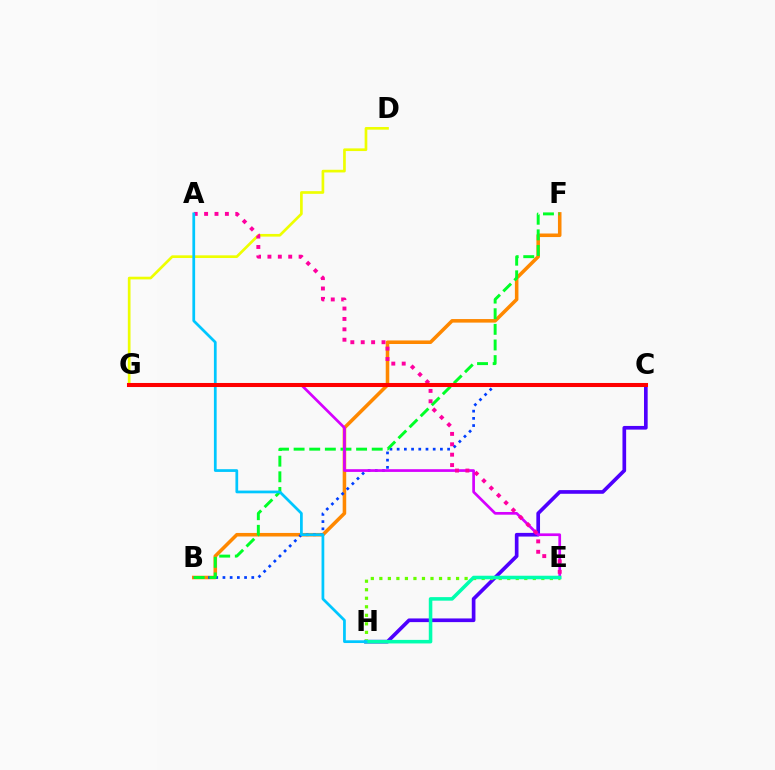{('B', 'F'): [{'color': '#ff8800', 'line_style': 'solid', 'thickness': 2.56}, {'color': '#00ff27', 'line_style': 'dashed', 'thickness': 2.12}], ('B', 'C'): [{'color': '#003fff', 'line_style': 'dotted', 'thickness': 1.96}], ('D', 'G'): [{'color': '#eeff00', 'line_style': 'solid', 'thickness': 1.93}], ('C', 'H'): [{'color': '#4f00ff', 'line_style': 'solid', 'thickness': 2.64}], ('E', 'G'): [{'color': '#d600ff', 'line_style': 'solid', 'thickness': 1.95}], ('E', 'H'): [{'color': '#66ff00', 'line_style': 'dotted', 'thickness': 2.32}, {'color': '#00ffaf', 'line_style': 'solid', 'thickness': 2.55}], ('A', 'E'): [{'color': '#ff00a0', 'line_style': 'dotted', 'thickness': 2.82}], ('A', 'H'): [{'color': '#00c7ff', 'line_style': 'solid', 'thickness': 1.97}], ('C', 'G'): [{'color': '#ff0000', 'line_style': 'solid', 'thickness': 2.92}]}